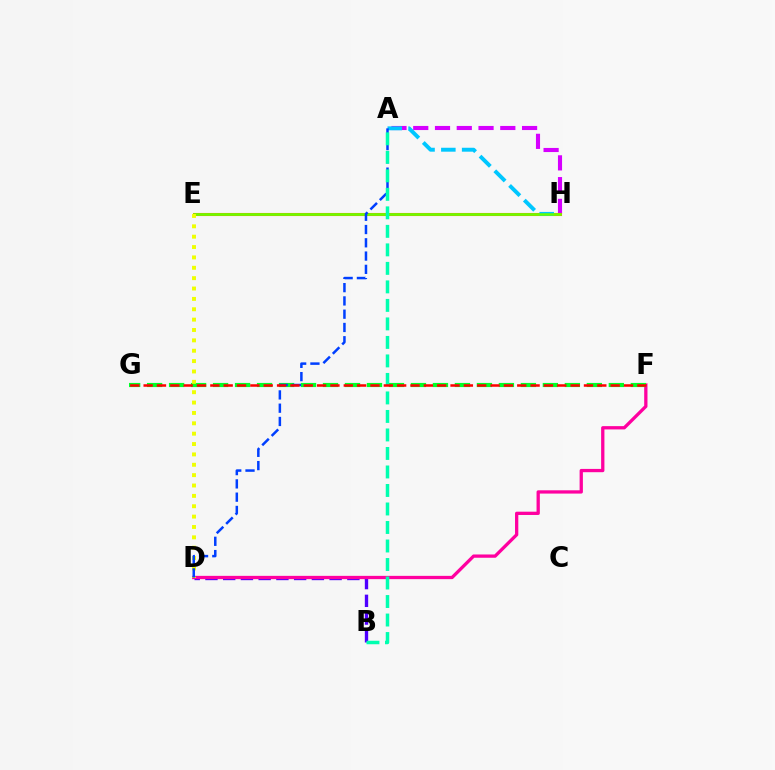{('A', 'H'): [{'color': '#d600ff', 'line_style': 'dashed', 'thickness': 2.96}, {'color': '#00c7ff', 'line_style': 'dashed', 'thickness': 2.83}], ('B', 'D'): [{'color': '#4f00ff', 'line_style': 'dashed', 'thickness': 2.41}], ('E', 'H'): [{'color': '#ff8800', 'line_style': 'solid', 'thickness': 2.22}, {'color': '#66ff00', 'line_style': 'solid', 'thickness': 1.8}], ('D', 'F'): [{'color': '#ff00a0', 'line_style': 'solid', 'thickness': 2.37}], ('F', 'G'): [{'color': '#00ff27', 'line_style': 'dashed', 'thickness': 2.99}, {'color': '#ff0000', 'line_style': 'dashed', 'thickness': 1.81}], ('D', 'E'): [{'color': '#eeff00', 'line_style': 'dotted', 'thickness': 2.82}], ('A', 'D'): [{'color': '#003fff', 'line_style': 'dashed', 'thickness': 1.8}], ('A', 'B'): [{'color': '#00ffaf', 'line_style': 'dashed', 'thickness': 2.51}]}